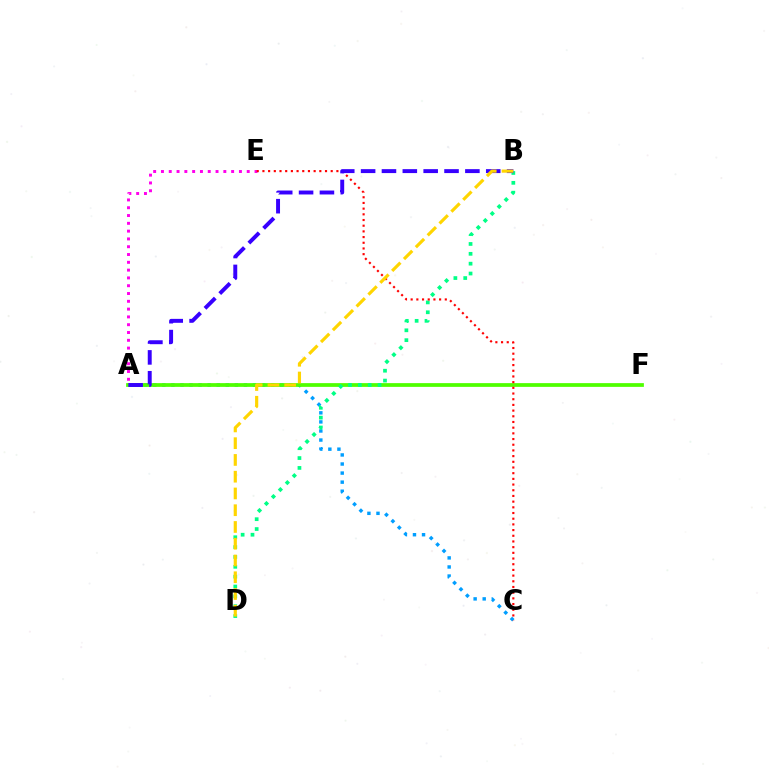{('A', 'E'): [{'color': '#ff00ed', 'line_style': 'dotted', 'thickness': 2.12}], ('A', 'C'): [{'color': '#009eff', 'line_style': 'dotted', 'thickness': 2.46}], ('A', 'F'): [{'color': '#4fff00', 'line_style': 'solid', 'thickness': 2.7}], ('B', 'D'): [{'color': '#00ff86', 'line_style': 'dotted', 'thickness': 2.68}, {'color': '#ffd500', 'line_style': 'dashed', 'thickness': 2.28}], ('C', 'E'): [{'color': '#ff0000', 'line_style': 'dotted', 'thickness': 1.55}], ('A', 'B'): [{'color': '#3700ff', 'line_style': 'dashed', 'thickness': 2.83}]}